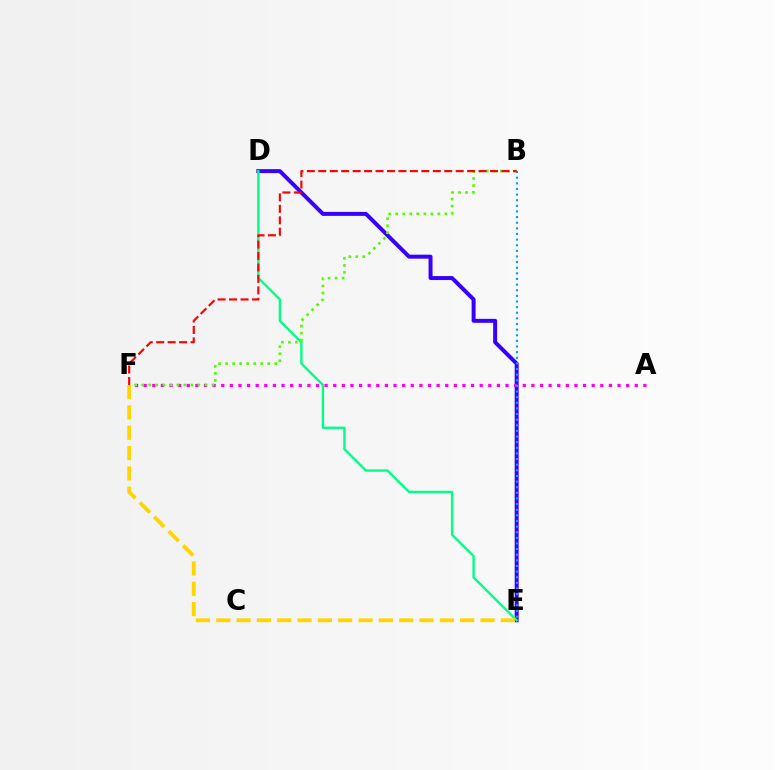{('D', 'E'): [{'color': '#3700ff', 'line_style': 'solid', 'thickness': 2.86}, {'color': '#00ff86', 'line_style': 'solid', 'thickness': 1.7}], ('A', 'F'): [{'color': '#ff00ed', 'line_style': 'dotted', 'thickness': 2.34}], ('B', 'F'): [{'color': '#4fff00', 'line_style': 'dotted', 'thickness': 1.91}, {'color': '#ff0000', 'line_style': 'dashed', 'thickness': 1.56}], ('B', 'E'): [{'color': '#009eff', 'line_style': 'dotted', 'thickness': 1.53}], ('E', 'F'): [{'color': '#ffd500', 'line_style': 'dashed', 'thickness': 2.76}]}